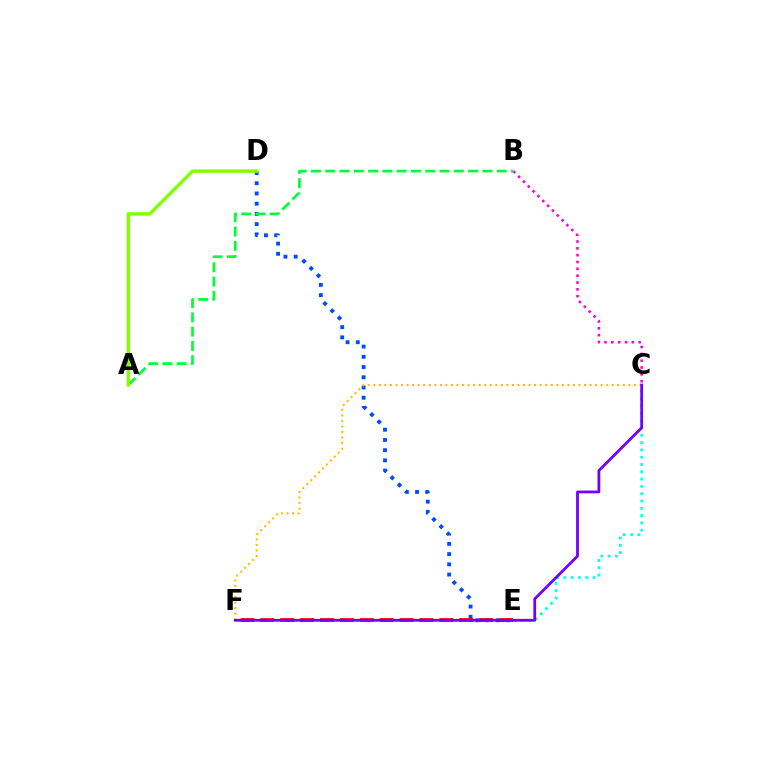{('C', 'E'): [{'color': '#00fff6', 'line_style': 'dotted', 'thickness': 1.98}], ('B', 'C'): [{'color': '#ff00cf', 'line_style': 'dotted', 'thickness': 1.86}], ('D', 'E'): [{'color': '#004bff', 'line_style': 'dotted', 'thickness': 2.78}], ('C', 'F'): [{'color': '#ffbd00', 'line_style': 'dotted', 'thickness': 1.51}, {'color': '#7200ff', 'line_style': 'solid', 'thickness': 2.0}], ('A', 'B'): [{'color': '#00ff39', 'line_style': 'dashed', 'thickness': 1.94}], ('A', 'D'): [{'color': '#84ff00', 'line_style': 'solid', 'thickness': 2.47}], ('E', 'F'): [{'color': '#ff0000', 'line_style': 'dashed', 'thickness': 2.7}]}